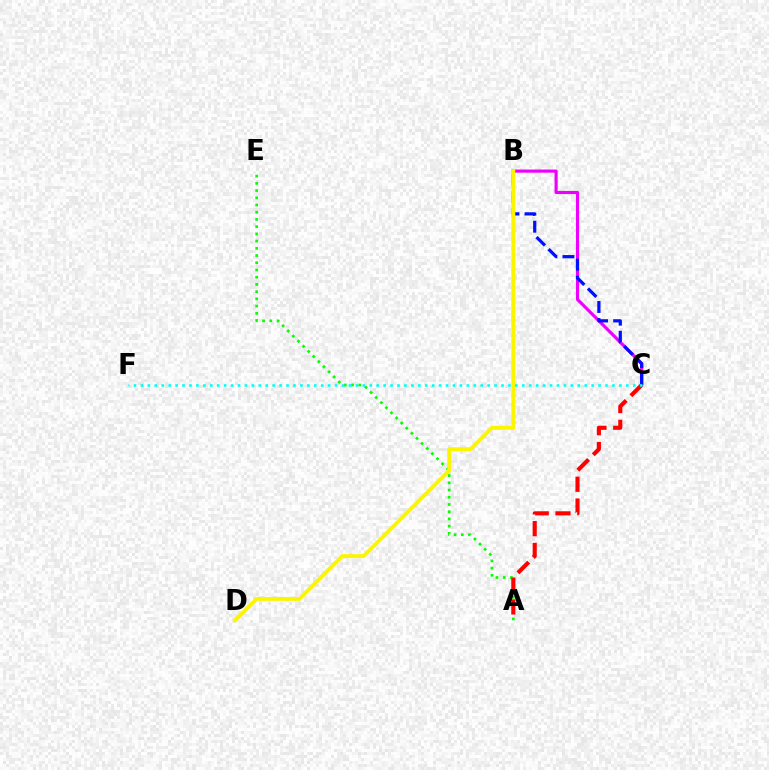{('B', 'C'): [{'color': '#ee00ff', 'line_style': 'solid', 'thickness': 2.26}, {'color': '#0010ff', 'line_style': 'dashed', 'thickness': 2.32}], ('A', 'E'): [{'color': '#08ff00', 'line_style': 'dotted', 'thickness': 1.96}], ('A', 'C'): [{'color': '#ff0000', 'line_style': 'dashed', 'thickness': 2.96}], ('B', 'D'): [{'color': '#fcf500', 'line_style': 'solid', 'thickness': 2.8}], ('C', 'F'): [{'color': '#00fff6', 'line_style': 'dotted', 'thickness': 1.88}]}